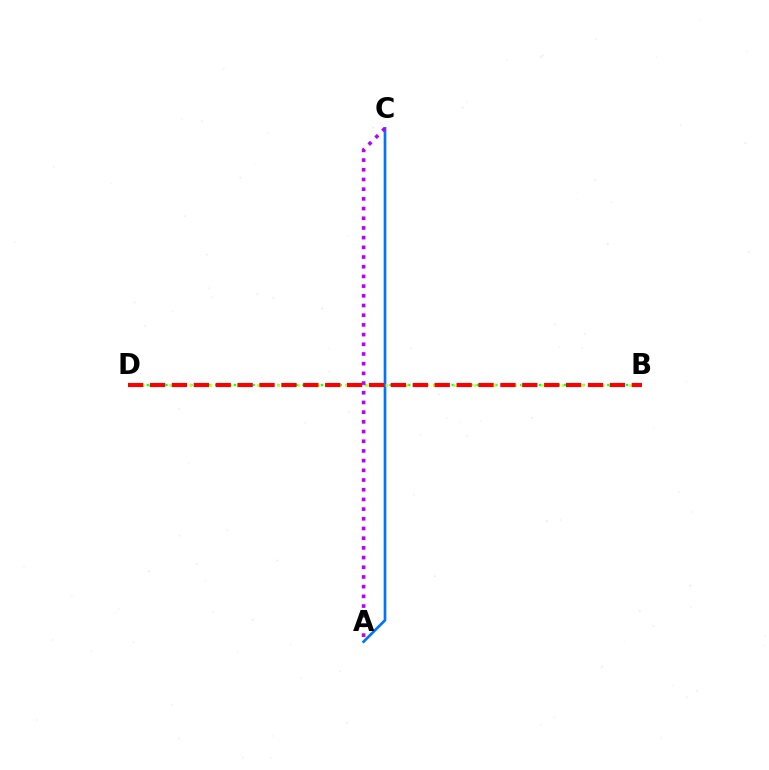{('B', 'D'): [{'color': '#00ff5c', 'line_style': 'dotted', 'thickness': 1.69}, {'color': '#d1ff00', 'line_style': 'dotted', 'thickness': 1.84}, {'color': '#ff0000', 'line_style': 'dashed', 'thickness': 2.98}], ('A', 'C'): [{'color': '#0074ff', 'line_style': 'solid', 'thickness': 1.93}, {'color': '#b900ff', 'line_style': 'dotted', 'thickness': 2.63}]}